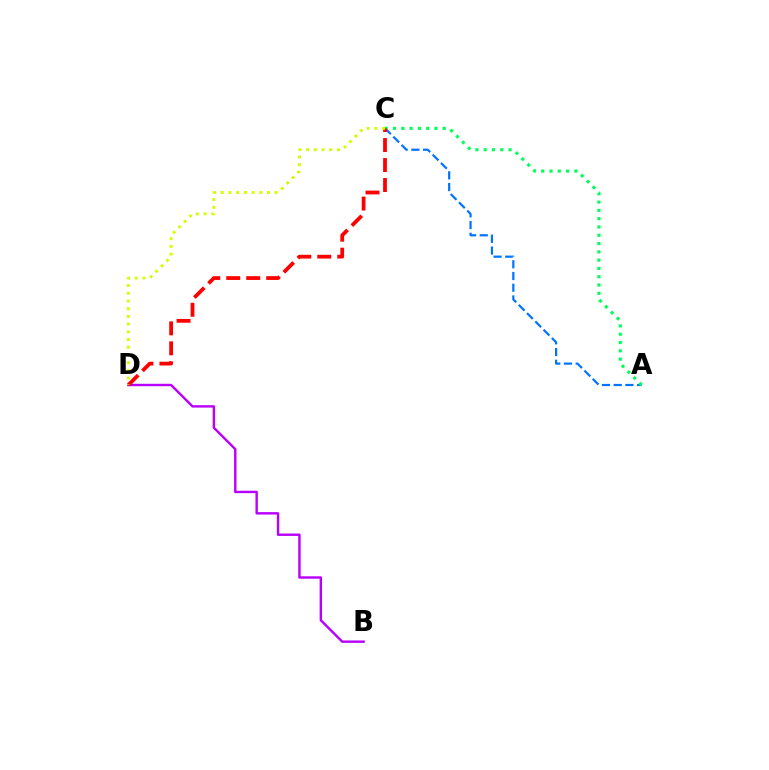{('A', 'C'): [{'color': '#0074ff', 'line_style': 'dashed', 'thickness': 1.59}, {'color': '#00ff5c', 'line_style': 'dotted', 'thickness': 2.25}], ('B', 'D'): [{'color': '#b900ff', 'line_style': 'solid', 'thickness': 1.74}], ('C', 'D'): [{'color': '#ff0000', 'line_style': 'dashed', 'thickness': 2.71}, {'color': '#d1ff00', 'line_style': 'dotted', 'thickness': 2.09}]}